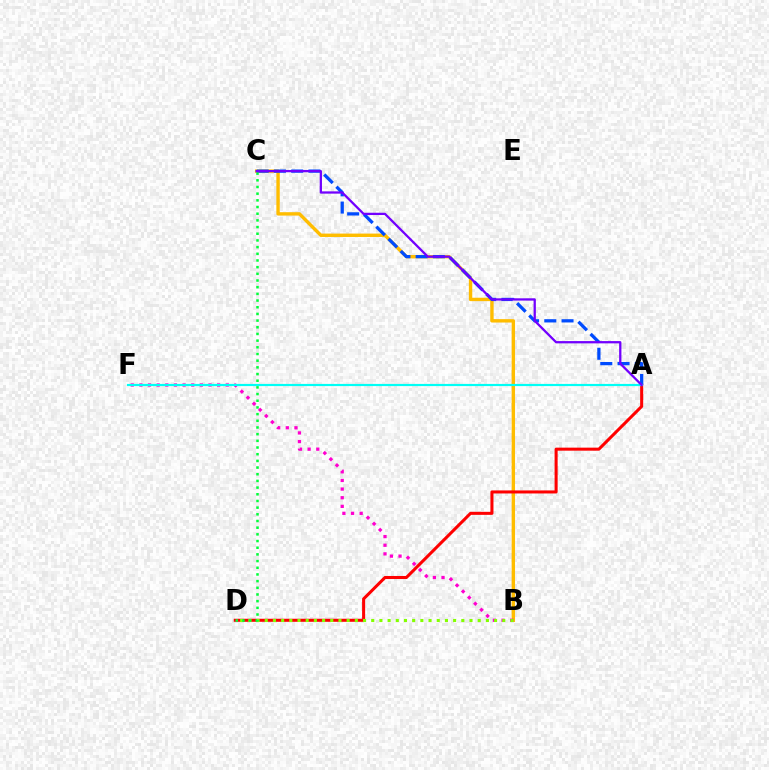{('B', 'C'): [{'color': '#ffbd00', 'line_style': 'solid', 'thickness': 2.45}], ('A', 'D'): [{'color': '#ff0000', 'line_style': 'solid', 'thickness': 2.19}], ('B', 'F'): [{'color': '#ff00cf', 'line_style': 'dotted', 'thickness': 2.35}], ('B', 'D'): [{'color': '#84ff00', 'line_style': 'dotted', 'thickness': 2.23}], ('A', 'C'): [{'color': '#004bff', 'line_style': 'dashed', 'thickness': 2.34}, {'color': '#7200ff', 'line_style': 'solid', 'thickness': 1.64}], ('A', 'F'): [{'color': '#00fff6', 'line_style': 'solid', 'thickness': 1.57}], ('C', 'D'): [{'color': '#00ff39', 'line_style': 'dotted', 'thickness': 1.81}]}